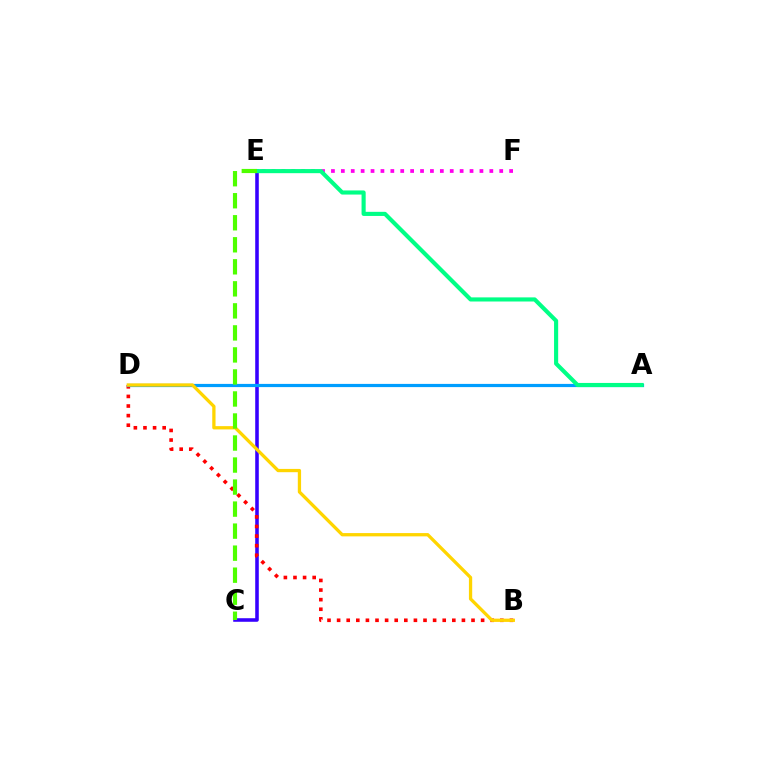{('C', 'E'): [{'color': '#3700ff', 'line_style': 'solid', 'thickness': 2.56}, {'color': '#4fff00', 'line_style': 'dashed', 'thickness': 2.99}], ('B', 'D'): [{'color': '#ff0000', 'line_style': 'dotted', 'thickness': 2.61}, {'color': '#ffd500', 'line_style': 'solid', 'thickness': 2.36}], ('A', 'D'): [{'color': '#009eff', 'line_style': 'solid', 'thickness': 2.3}], ('E', 'F'): [{'color': '#ff00ed', 'line_style': 'dotted', 'thickness': 2.69}], ('A', 'E'): [{'color': '#00ff86', 'line_style': 'solid', 'thickness': 2.97}]}